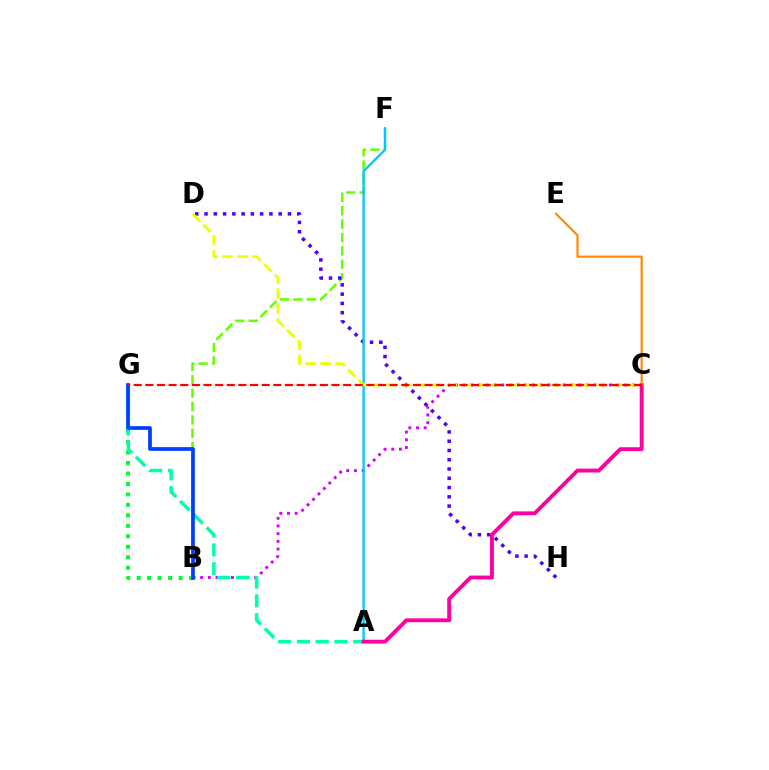{('B', 'C'): [{'color': '#d600ff', 'line_style': 'dotted', 'thickness': 2.09}], ('B', 'G'): [{'color': '#00ff27', 'line_style': 'dotted', 'thickness': 2.85}, {'color': '#003fff', 'line_style': 'solid', 'thickness': 2.67}], ('B', 'F'): [{'color': '#66ff00', 'line_style': 'dashed', 'thickness': 1.82}], ('D', 'H'): [{'color': '#4f00ff', 'line_style': 'dotted', 'thickness': 2.52}], ('A', 'F'): [{'color': '#00c7ff', 'line_style': 'solid', 'thickness': 1.68}], ('A', 'G'): [{'color': '#00ffaf', 'line_style': 'dashed', 'thickness': 2.55}], ('C', 'D'): [{'color': '#eeff00', 'line_style': 'dashed', 'thickness': 2.04}], ('A', 'C'): [{'color': '#ff00a0', 'line_style': 'solid', 'thickness': 2.79}], ('C', 'E'): [{'color': '#ff8800', 'line_style': 'solid', 'thickness': 1.55}], ('C', 'G'): [{'color': '#ff0000', 'line_style': 'dashed', 'thickness': 1.58}]}